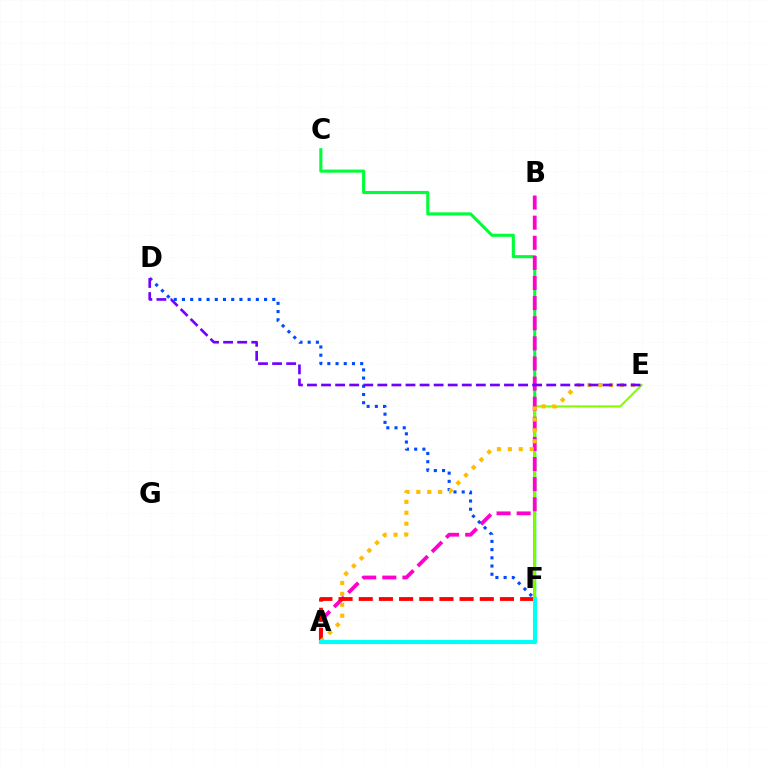{('C', 'F'): [{'color': '#00ff39', 'line_style': 'solid', 'thickness': 2.23}], ('E', 'F'): [{'color': '#84ff00', 'line_style': 'solid', 'thickness': 1.53}], ('A', 'B'): [{'color': '#ff00cf', 'line_style': 'dashed', 'thickness': 2.73}], ('D', 'F'): [{'color': '#004bff', 'line_style': 'dotted', 'thickness': 2.23}], ('A', 'F'): [{'color': '#ff0000', 'line_style': 'dashed', 'thickness': 2.74}, {'color': '#00fff6', 'line_style': 'solid', 'thickness': 2.94}], ('A', 'E'): [{'color': '#ffbd00', 'line_style': 'dotted', 'thickness': 2.97}], ('D', 'E'): [{'color': '#7200ff', 'line_style': 'dashed', 'thickness': 1.91}]}